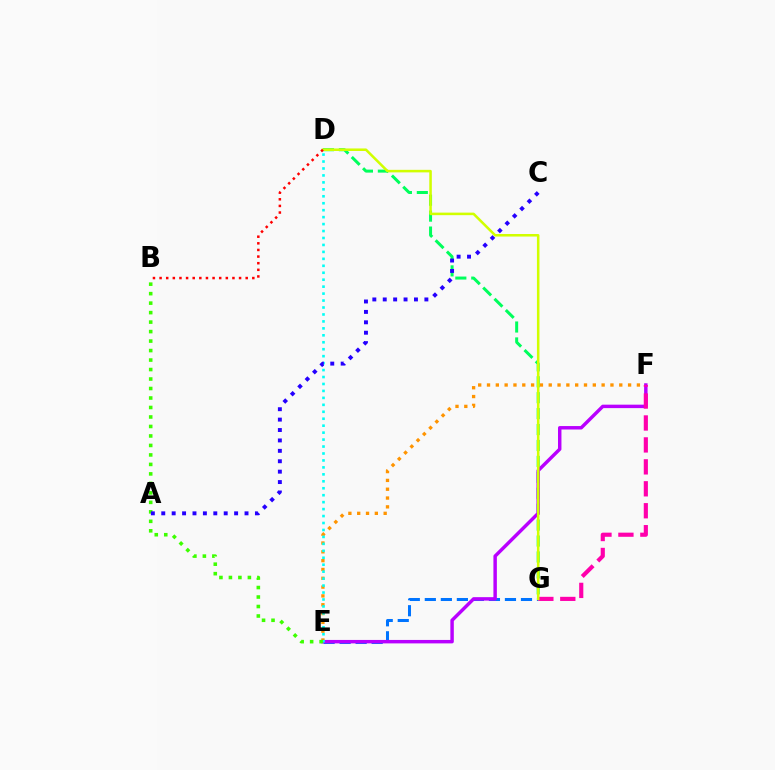{('D', 'G'): [{'color': '#00ff5c', 'line_style': 'dashed', 'thickness': 2.16}, {'color': '#d1ff00', 'line_style': 'solid', 'thickness': 1.83}], ('E', 'G'): [{'color': '#0074ff', 'line_style': 'dashed', 'thickness': 2.18}], ('E', 'F'): [{'color': '#ff9400', 'line_style': 'dotted', 'thickness': 2.4}, {'color': '#b900ff', 'line_style': 'solid', 'thickness': 2.48}], ('F', 'G'): [{'color': '#ff00ac', 'line_style': 'dashed', 'thickness': 2.98}], ('D', 'E'): [{'color': '#00fff6', 'line_style': 'dotted', 'thickness': 1.89}], ('B', 'E'): [{'color': '#3dff00', 'line_style': 'dotted', 'thickness': 2.58}], ('A', 'C'): [{'color': '#2500ff', 'line_style': 'dotted', 'thickness': 2.83}], ('B', 'D'): [{'color': '#ff0000', 'line_style': 'dotted', 'thickness': 1.8}]}